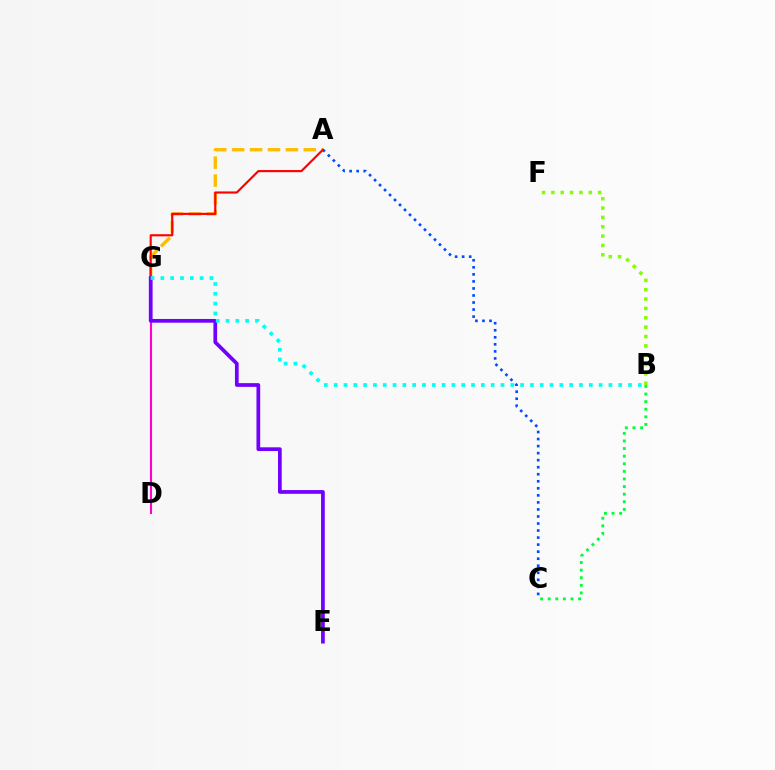{('B', 'C'): [{'color': '#00ff39', 'line_style': 'dotted', 'thickness': 2.07}], ('A', 'G'): [{'color': '#ffbd00', 'line_style': 'dashed', 'thickness': 2.43}, {'color': '#ff0000', 'line_style': 'solid', 'thickness': 1.54}], ('A', 'C'): [{'color': '#004bff', 'line_style': 'dotted', 'thickness': 1.91}], ('D', 'G'): [{'color': '#ff00cf', 'line_style': 'solid', 'thickness': 1.5}], ('B', 'F'): [{'color': '#84ff00', 'line_style': 'dotted', 'thickness': 2.54}], ('E', 'G'): [{'color': '#7200ff', 'line_style': 'solid', 'thickness': 2.68}], ('B', 'G'): [{'color': '#00fff6', 'line_style': 'dotted', 'thickness': 2.67}]}